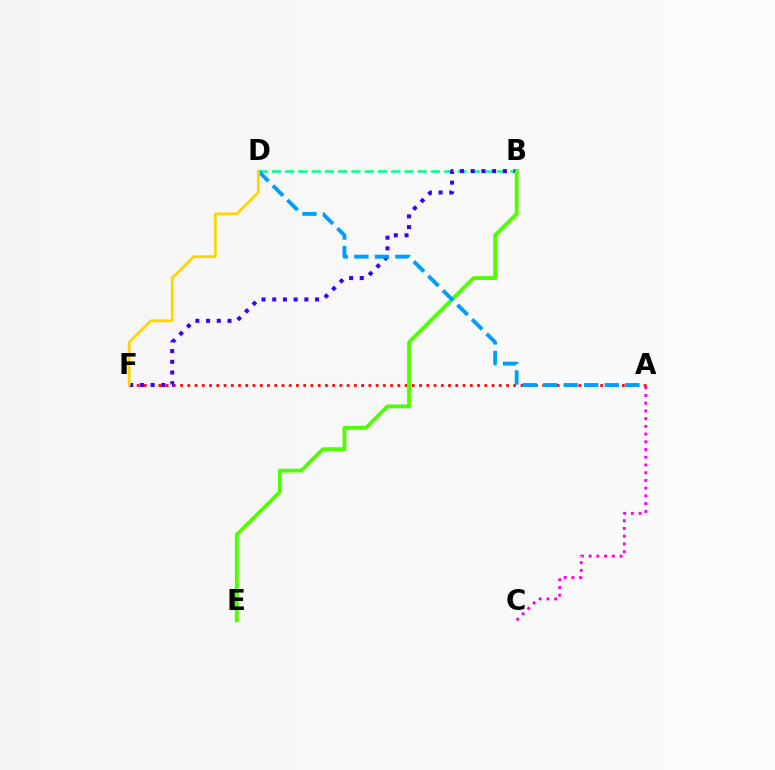{('B', 'D'): [{'color': '#00ff86', 'line_style': 'dashed', 'thickness': 1.8}], ('A', 'C'): [{'color': '#ff00ed', 'line_style': 'dotted', 'thickness': 2.1}], ('A', 'F'): [{'color': '#ff0000', 'line_style': 'dotted', 'thickness': 1.97}], ('B', 'F'): [{'color': '#3700ff', 'line_style': 'dotted', 'thickness': 2.91}], ('B', 'E'): [{'color': '#4fff00', 'line_style': 'solid', 'thickness': 2.76}], ('A', 'D'): [{'color': '#009eff', 'line_style': 'dashed', 'thickness': 2.79}], ('D', 'F'): [{'color': '#ffd500', 'line_style': 'solid', 'thickness': 2.03}]}